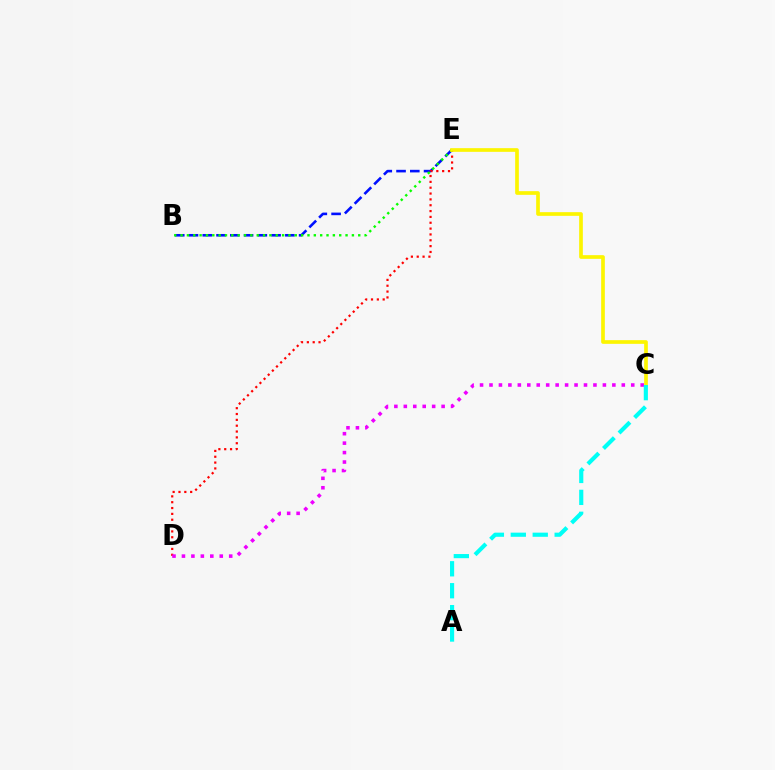{('B', 'E'): [{'color': '#0010ff', 'line_style': 'dashed', 'thickness': 1.87}, {'color': '#08ff00', 'line_style': 'dotted', 'thickness': 1.72}], ('D', 'E'): [{'color': '#ff0000', 'line_style': 'dotted', 'thickness': 1.59}], ('C', 'E'): [{'color': '#fcf500', 'line_style': 'solid', 'thickness': 2.65}], ('C', 'D'): [{'color': '#ee00ff', 'line_style': 'dotted', 'thickness': 2.57}], ('A', 'C'): [{'color': '#00fff6', 'line_style': 'dashed', 'thickness': 2.98}]}